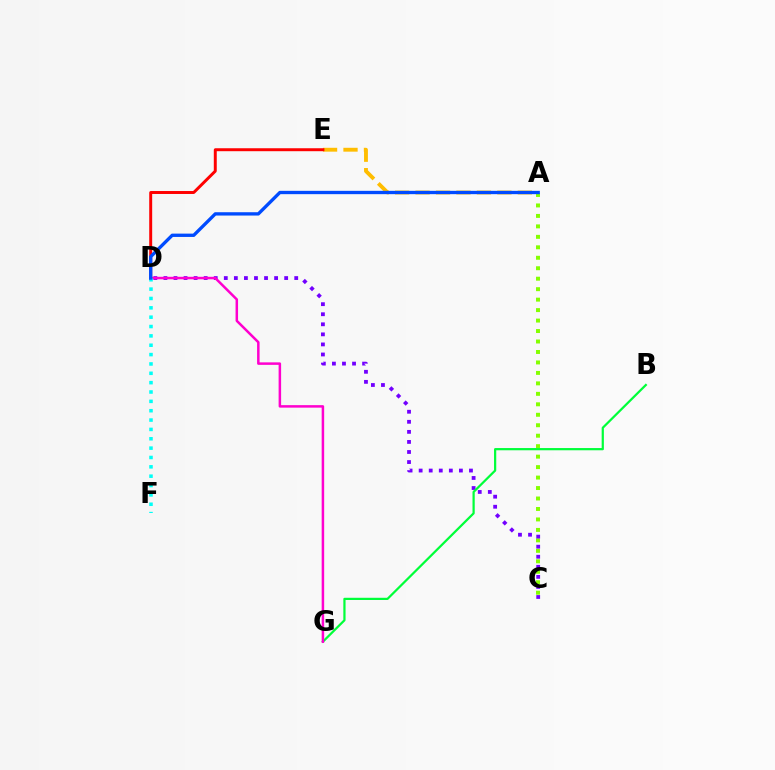{('A', 'C'): [{'color': '#84ff00', 'line_style': 'dotted', 'thickness': 2.84}], ('A', 'E'): [{'color': '#ffbd00', 'line_style': 'dashed', 'thickness': 2.78}], ('C', 'D'): [{'color': '#7200ff', 'line_style': 'dotted', 'thickness': 2.73}], ('B', 'G'): [{'color': '#00ff39', 'line_style': 'solid', 'thickness': 1.6}], ('D', 'E'): [{'color': '#ff0000', 'line_style': 'solid', 'thickness': 2.13}], ('D', 'G'): [{'color': '#ff00cf', 'line_style': 'solid', 'thickness': 1.8}], ('D', 'F'): [{'color': '#00fff6', 'line_style': 'dotted', 'thickness': 2.54}], ('A', 'D'): [{'color': '#004bff', 'line_style': 'solid', 'thickness': 2.39}]}